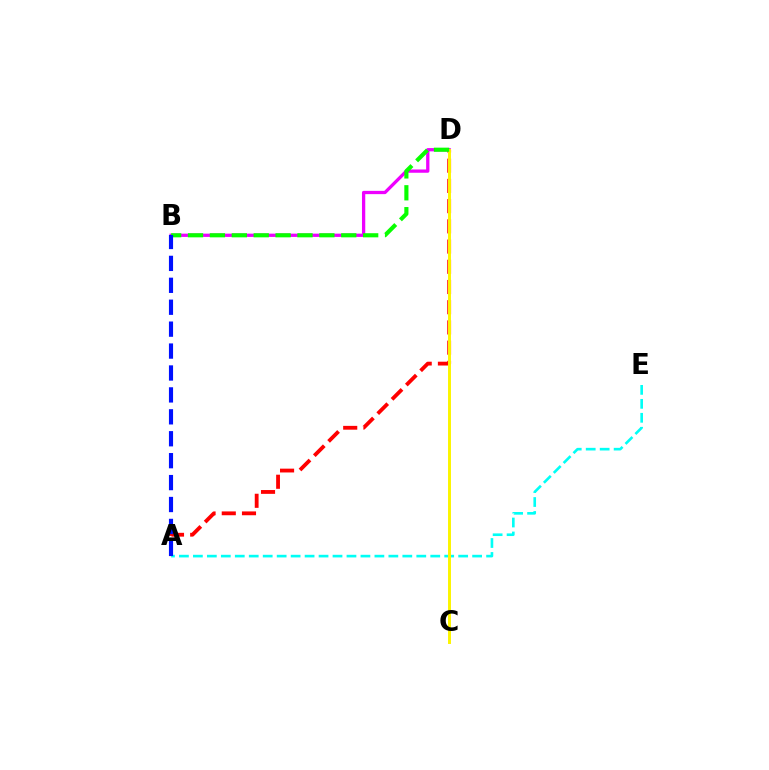{('A', 'D'): [{'color': '#ff0000', 'line_style': 'dashed', 'thickness': 2.75}], ('B', 'D'): [{'color': '#ee00ff', 'line_style': 'solid', 'thickness': 2.36}, {'color': '#08ff00', 'line_style': 'dashed', 'thickness': 2.97}], ('A', 'E'): [{'color': '#00fff6', 'line_style': 'dashed', 'thickness': 1.9}], ('C', 'D'): [{'color': '#fcf500', 'line_style': 'solid', 'thickness': 2.13}], ('A', 'B'): [{'color': '#0010ff', 'line_style': 'dashed', 'thickness': 2.98}]}